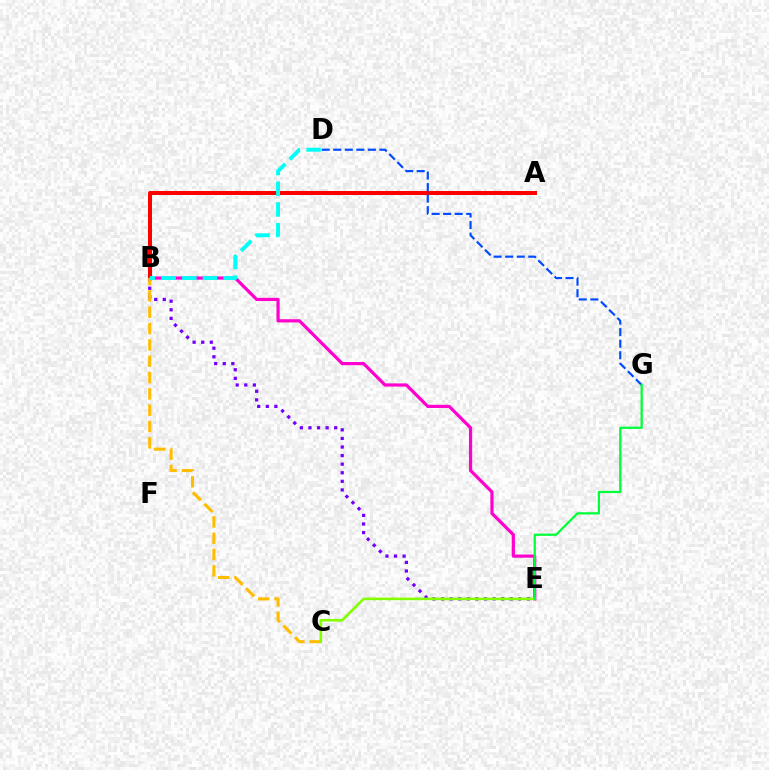{('B', 'E'): [{'color': '#ff00cf', 'line_style': 'solid', 'thickness': 2.3}, {'color': '#7200ff', 'line_style': 'dotted', 'thickness': 2.33}], ('A', 'B'): [{'color': '#ff0000', 'line_style': 'solid', 'thickness': 2.88}], ('B', 'C'): [{'color': '#ffbd00', 'line_style': 'dashed', 'thickness': 2.22}], ('C', 'E'): [{'color': '#84ff00', 'line_style': 'solid', 'thickness': 1.89}], ('D', 'G'): [{'color': '#004bff', 'line_style': 'dashed', 'thickness': 1.57}], ('B', 'D'): [{'color': '#00fff6', 'line_style': 'dashed', 'thickness': 2.81}], ('E', 'G'): [{'color': '#00ff39', 'line_style': 'solid', 'thickness': 1.62}]}